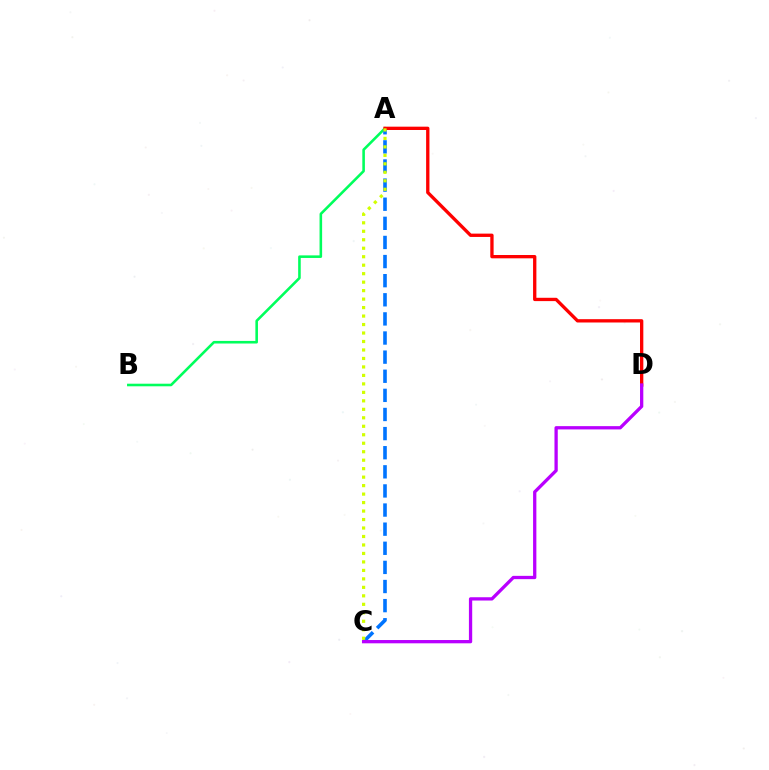{('A', 'B'): [{'color': '#00ff5c', 'line_style': 'solid', 'thickness': 1.86}], ('A', 'C'): [{'color': '#0074ff', 'line_style': 'dashed', 'thickness': 2.6}, {'color': '#d1ff00', 'line_style': 'dotted', 'thickness': 2.3}], ('A', 'D'): [{'color': '#ff0000', 'line_style': 'solid', 'thickness': 2.39}], ('C', 'D'): [{'color': '#b900ff', 'line_style': 'solid', 'thickness': 2.37}]}